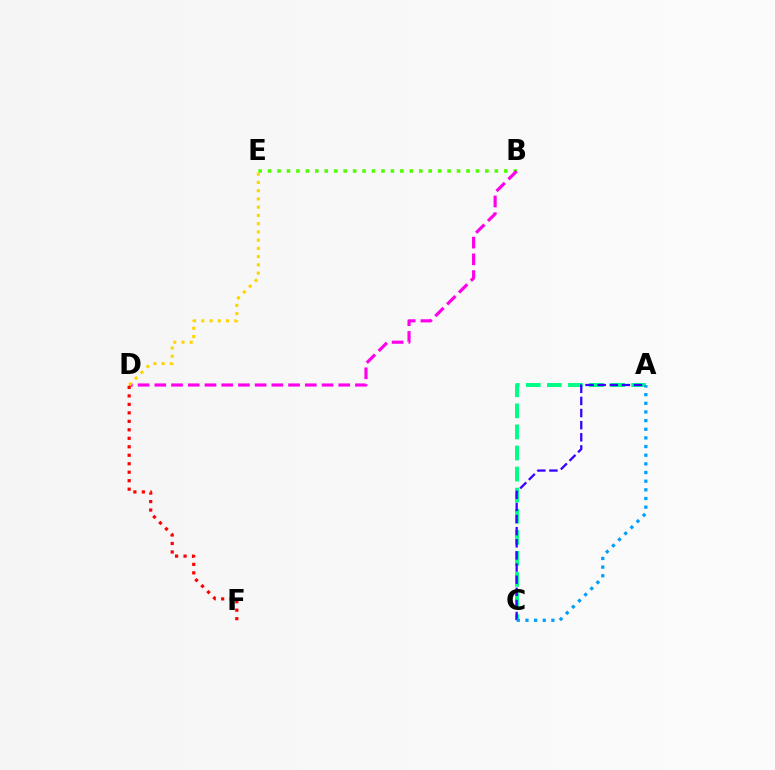{('B', 'E'): [{'color': '#4fff00', 'line_style': 'dotted', 'thickness': 2.57}], ('A', 'C'): [{'color': '#00ff86', 'line_style': 'dashed', 'thickness': 2.86}, {'color': '#3700ff', 'line_style': 'dashed', 'thickness': 1.65}, {'color': '#009eff', 'line_style': 'dotted', 'thickness': 2.35}], ('B', 'D'): [{'color': '#ff00ed', 'line_style': 'dashed', 'thickness': 2.27}], ('D', 'F'): [{'color': '#ff0000', 'line_style': 'dotted', 'thickness': 2.3}], ('D', 'E'): [{'color': '#ffd500', 'line_style': 'dotted', 'thickness': 2.24}]}